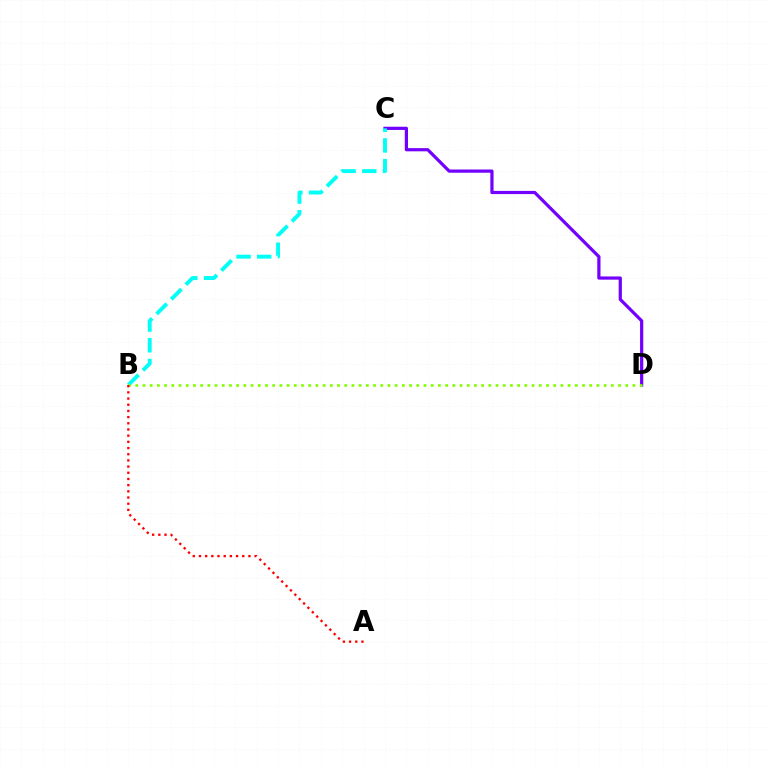{('C', 'D'): [{'color': '#7200ff', 'line_style': 'solid', 'thickness': 2.31}], ('B', 'C'): [{'color': '#00fff6', 'line_style': 'dashed', 'thickness': 2.81}], ('B', 'D'): [{'color': '#84ff00', 'line_style': 'dotted', 'thickness': 1.96}], ('A', 'B'): [{'color': '#ff0000', 'line_style': 'dotted', 'thickness': 1.68}]}